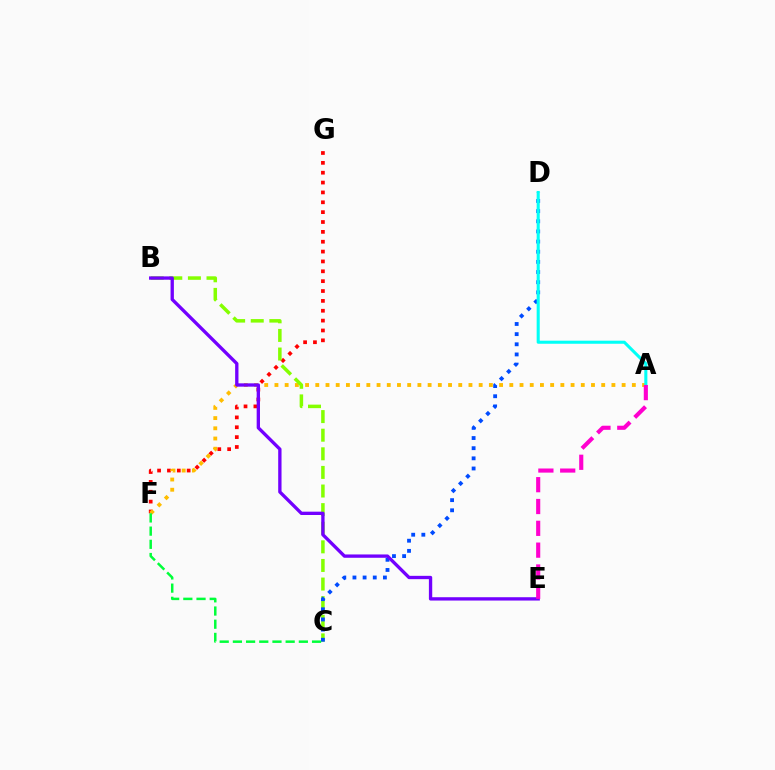{('F', 'G'): [{'color': '#ff0000', 'line_style': 'dotted', 'thickness': 2.68}], ('A', 'F'): [{'color': '#ffbd00', 'line_style': 'dotted', 'thickness': 2.77}], ('B', 'C'): [{'color': '#84ff00', 'line_style': 'dashed', 'thickness': 2.53}], ('C', 'D'): [{'color': '#004bff', 'line_style': 'dotted', 'thickness': 2.76}], ('B', 'E'): [{'color': '#7200ff', 'line_style': 'solid', 'thickness': 2.4}], ('C', 'F'): [{'color': '#00ff39', 'line_style': 'dashed', 'thickness': 1.79}], ('A', 'D'): [{'color': '#00fff6', 'line_style': 'solid', 'thickness': 2.21}], ('A', 'E'): [{'color': '#ff00cf', 'line_style': 'dashed', 'thickness': 2.96}]}